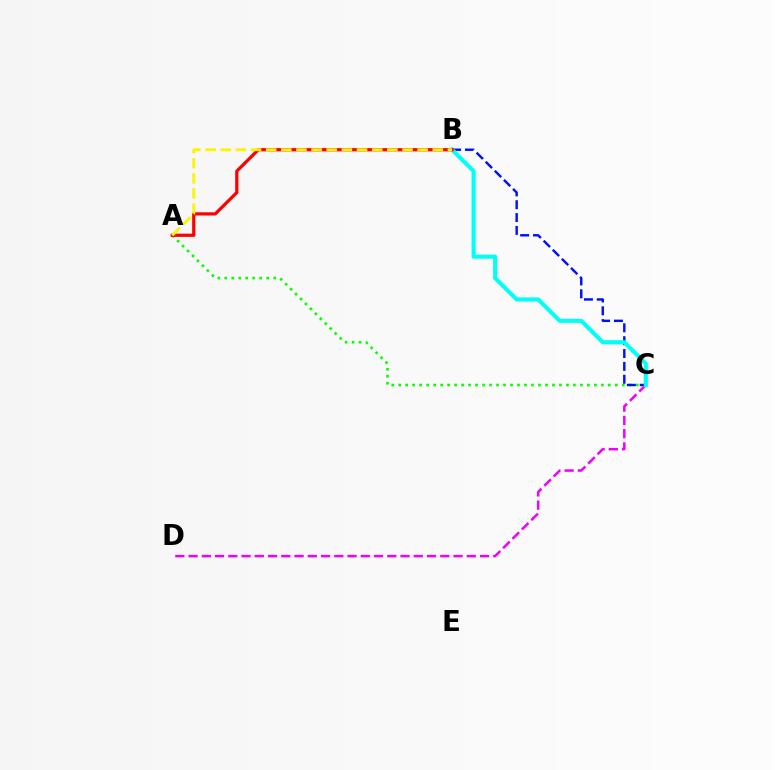{('A', 'C'): [{'color': '#08ff00', 'line_style': 'dotted', 'thickness': 1.9}], ('B', 'C'): [{'color': '#0010ff', 'line_style': 'dashed', 'thickness': 1.75}, {'color': '#00fff6', 'line_style': 'solid', 'thickness': 2.95}], ('C', 'D'): [{'color': '#ee00ff', 'line_style': 'dashed', 'thickness': 1.8}], ('A', 'B'): [{'color': '#ff0000', 'line_style': 'solid', 'thickness': 2.32}, {'color': '#fcf500', 'line_style': 'dashed', 'thickness': 2.06}]}